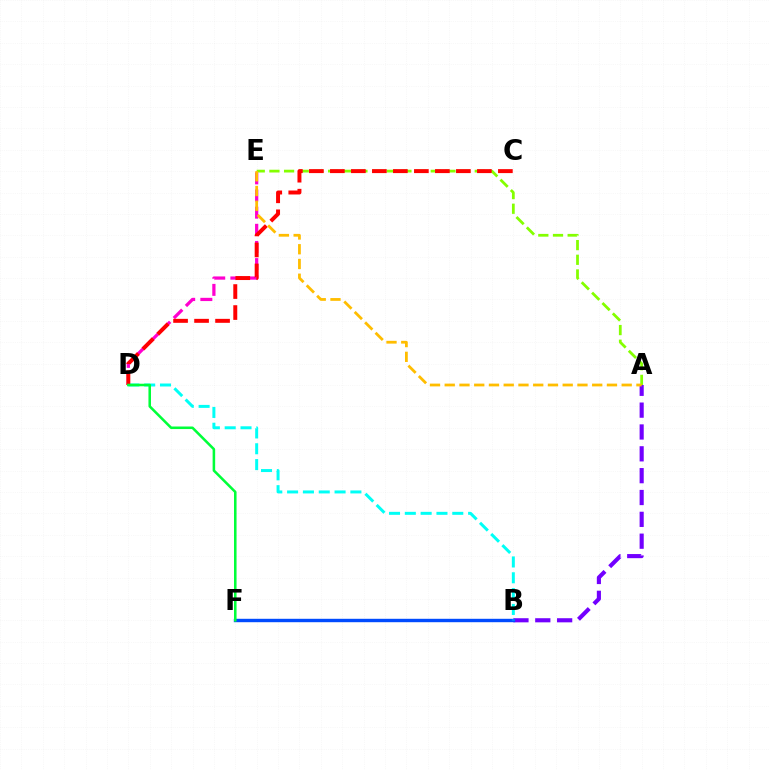{('A', 'B'): [{'color': '#7200ff', 'line_style': 'dashed', 'thickness': 2.97}], ('B', 'F'): [{'color': '#004bff', 'line_style': 'solid', 'thickness': 2.45}], ('B', 'D'): [{'color': '#00fff6', 'line_style': 'dashed', 'thickness': 2.15}], ('A', 'E'): [{'color': '#84ff00', 'line_style': 'dashed', 'thickness': 1.99}, {'color': '#ffbd00', 'line_style': 'dashed', 'thickness': 2.0}], ('D', 'E'): [{'color': '#ff00cf', 'line_style': 'dashed', 'thickness': 2.33}], ('C', 'D'): [{'color': '#ff0000', 'line_style': 'dashed', 'thickness': 2.85}], ('D', 'F'): [{'color': '#00ff39', 'line_style': 'solid', 'thickness': 1.83}]}